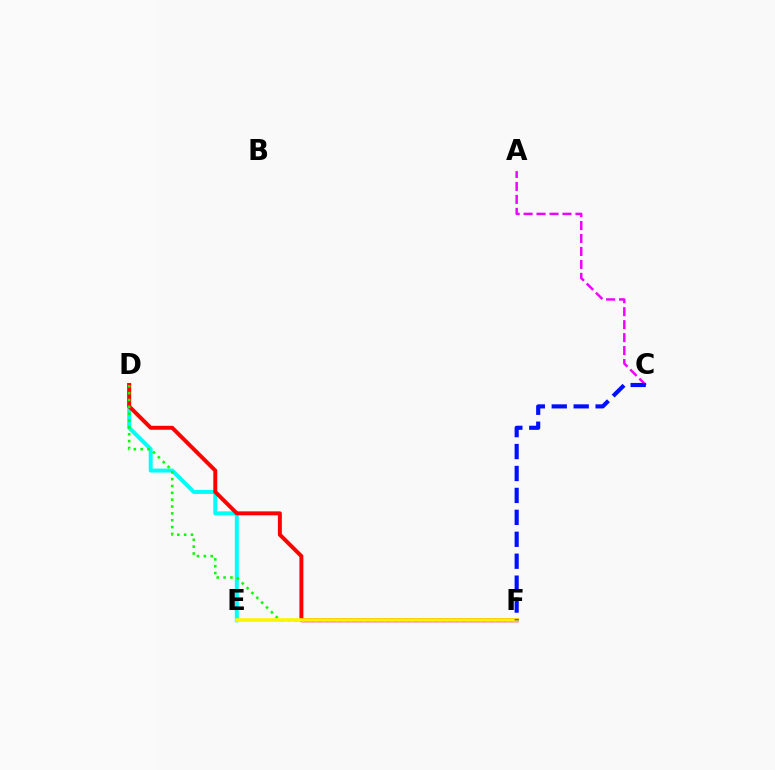{('D', 'E'): [{'color': '#00fff6', 'line_style': 'solid', 'thickness': 2.85}], ('A', 'C'): [{'color': '#ee00ff', 'line_style': 'dashed', 'thickness': 1.76}], ('D', 'F'): [{'color': '#ff0000', 'line_style': 'solid', 'thickness': 2.84}, {'color': '#08ff00', 'line_style': 'dotted', 'thickness': 1.86}], ('E', 'F'): [{'color': '#fcf500', 'line_style': 'solid', 'thickness': 2.58}], ('C', 'F'): [{'color': '#0010ff', 'line_style': 'dashed', 'thickness': 2.98}]}